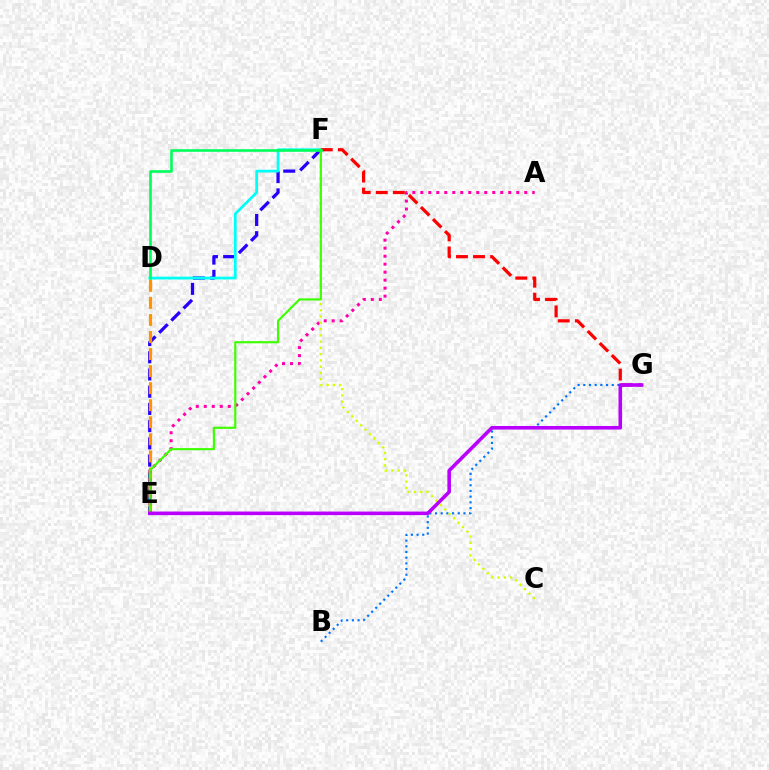{('E', 'F'): [{'color': '#2500ff', 'line_style': 'dashed', 'thickness': 2.34}, {'color': '#3dff00', 'line_style': 'solid', 'thickness': 1.56}], ('D', 'E'): [{'color': '#ff9400', 'line_style': 'dashed', 'thickness': 2.32}], ('D', 'F'): [{'color': '#00fff6', 'line_style': 'solid', 'thickness': 1.99}, {'color': '#00ff5c', 'line_style': 'solid', 'thickness': 1.88}], ('B', 'G'): [{'color': '#0074ff', 'line_style': 'dotted', 'thickness': 1.55}], ('A', 'E'): [{'color': '#ff00ac', 'line_style': 'dotted', 'thickness': 2.17}], ('F', 'G'): [{'color': '#ff0000', 'line_style': 'dashed', 'thickness': 2.32}], ('C', 'F'): [{'color': '#d1ff00', 'line_style': 'dotted', 'thickness': 1.7}], ('E', 'G'): [{'color': '#b900ff', 'line_style': 'solid', 'thickness': 2.58}]}